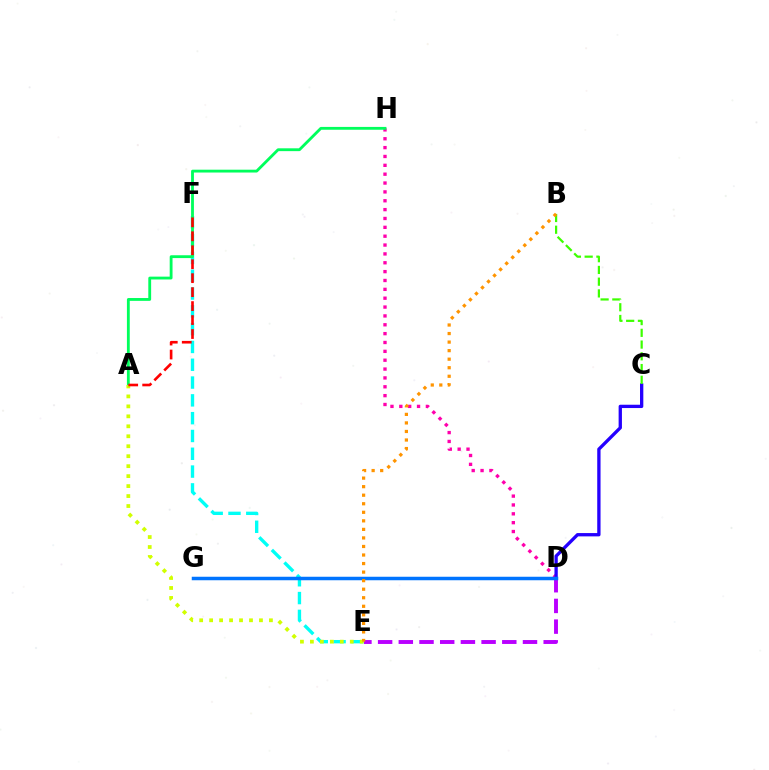{('E', 'F'): [{'color': '#00fff6', 'line_style': 'dashed', 'thickness': 2.42}], ('D', 'E'): [{'color': '#b900ff', 'line_style': 'dashed', 'thickness': 2.81}], ('D', 'H'): [{'color': '#ff00ac', 'line_style': 'dotted', 'thickness': 2.41}], ('C', 'D'): [{'color': '#2500ff', 'line_style': 'solid', 'thickness': 2.38}], ('A', 'H'): [{'color': '#00ff5c', 'line_style': 'solid', 'thickness': 2.04}], ('B', 'C'): [{'color': '#3dff00', 'line_style': 'dashed', 'thickness': 1.6}], ('A', 'E'): [{'color': '#d1ff00', 'line_style': 'dotted', 'thickness': 2.71}], ('A', 'F'): [{'color': '#ff0000', 'line_style': 'dashed', 'thickness': 1.9}], ('D', 'G'): [{'color': '#0074ff', 'line_style': 'solid', 'thickness': 2.52}], ('B', 'E'): [{'color': '#ff9400', 'line_style': 'dotted', 'thickness': 2.32}]}